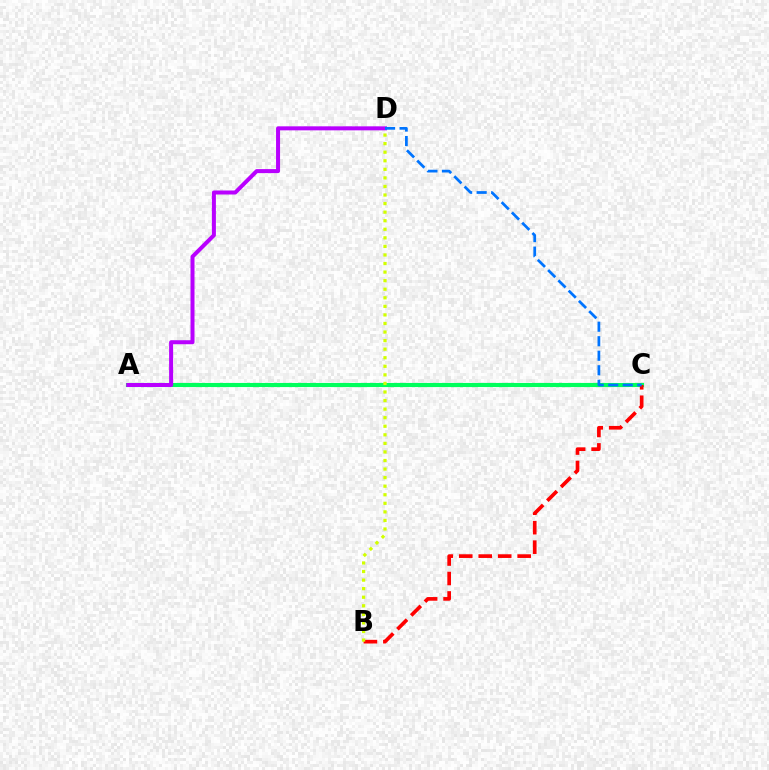{('A', 'C'): [{'color': '#00ff5c', 'line_style': 'solid', 'thickness': 2.96}], ('A', 'D'): [{'color': '#b900ff', 'line_style': 'solid', 'thickness': 2.89}], ('B', 'C'): [{'color': '#ff0000', 'line_style': 'dashed', 'thickness': 2.65}], ('B', 'D'): [{'color': '#d1ff00', 'line_style': 'dotted', 'thickness': 2.33}], ('C', 'D'): [{'color': '#0074ff', 'line_style': 'dashed', 'thickness': 1.97}]}